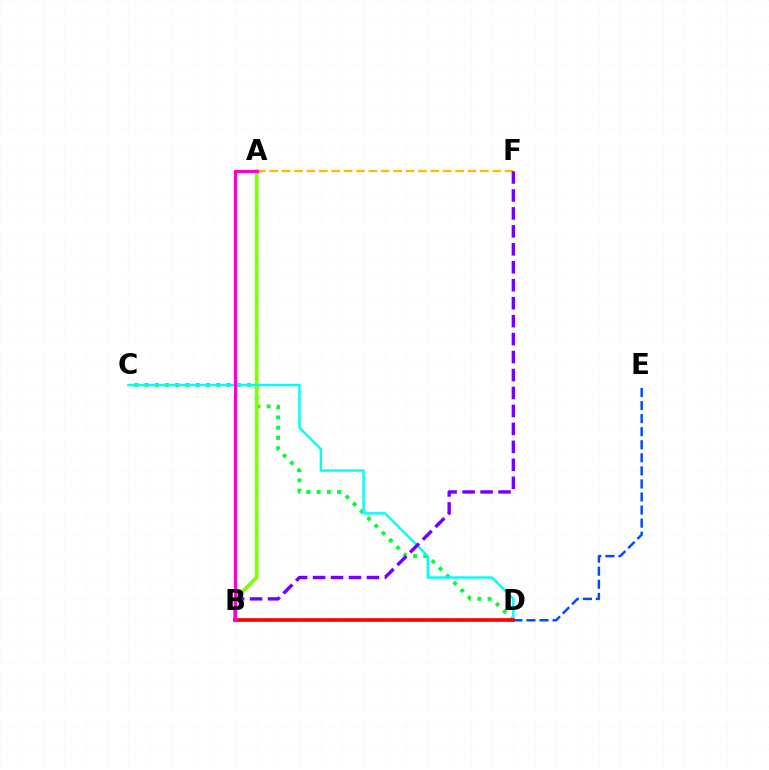{('C', 'D'): [{'color': '#00ff39', 'line_style': 'dotted', 'thickness': 2.78}, {'color': '#00fff6', 'line_style': 'solid', 'thickness': 1.74}], ('A', 'F'): [{'color': '#ffbd00', 'line_style': 'dashed', 'thickness': 1.68}], ('A', 'B'): [{'color': '#84ff00', 'line_style': 'solid', 'thickness': 2.7}, {'color': '#ff00cf', 'line_style': 'solid', 'thickness': 2.25}], ('D', 'E'): [{'color': '#004bff', 'line_style': 'dashed', 'thickness': 1.77}], ('B', 'D'): [{'color': '#ff0000', 'line_style': 'solid', 'thickness': 2.66}], ('B', 'F'): [{'color': '#7200ff', 'line_style': 'dashed', 'thickness': 2.44}]}